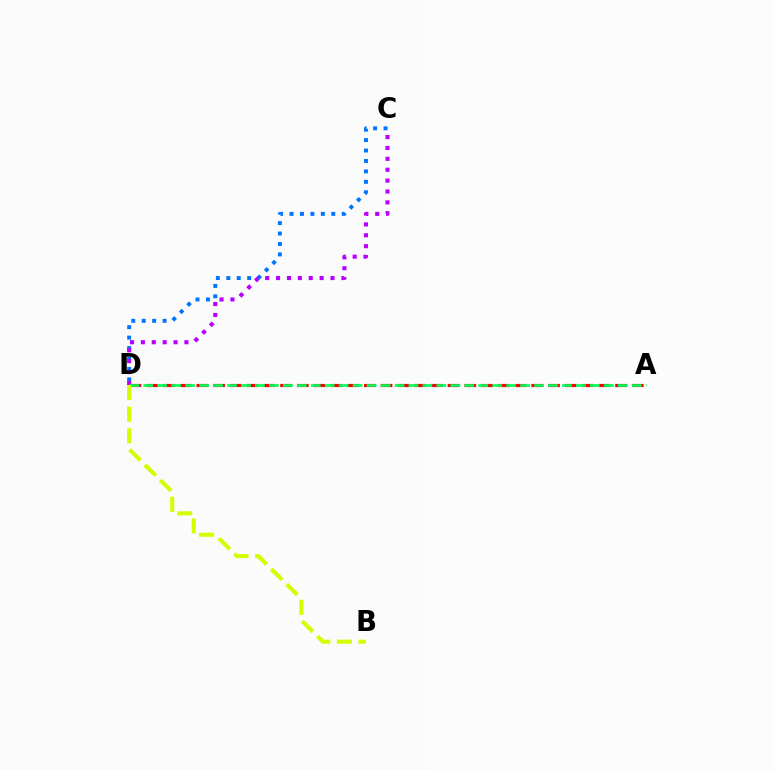{('A', 'D'): [{'color': '#ff0000', 'line_style': 'dashed', 'thickness': 2.28}, {'color': '#00ff5c', 'line_style': 'dashed', 'thickness': 1.9}], ('C', 'D'): [{'color': '#0074ff', 'line_style': 'dotted', 'thickness': 2.84}, {'color': '#b900ff', 'line_style': 'dotted', 'thickness': 2.96}], ('B', 'D'): [{'color': '#d1ff00', 'line_style': 'dashed', 'thickness': 2.94}]}